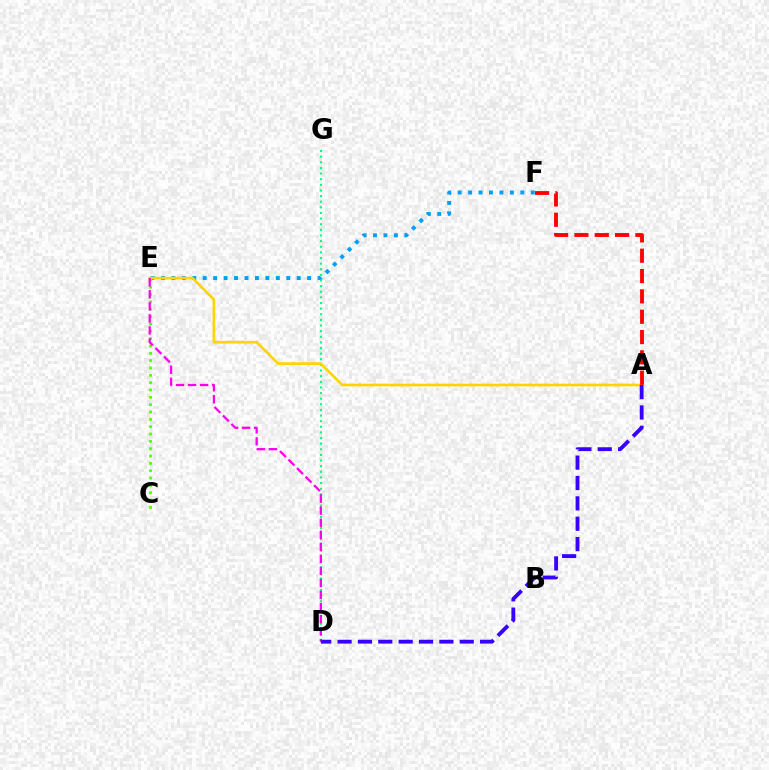{('E', 'F'): [{'color': '#009eff', 'line_style': 'dotted', 'thickness': 2.84}], ('D', 'G'): [{'color': '#00ff86', 'line_style': 'dotted', 'thickness': 1.53}], ('C', 'E'): [{'color': '#4fff00', 'line_style': 'dotted', 'thickness': 1.99}], ('A', 'E'): [{'color': '#ffd500', 'line_style': 'solid', 'thickness': 1.94}], ('D', 'E'): [{'color': '#ff00ed', 'line_style': 'dashed', 'thickness': 1.64}], ('A', 'F'): [{'color': '#ff0000', 'line_style': 'dashed', 'thickness': 2.76}], ('A', 'D'): [{'color': '#3700ff', 'line_style': 'dashed', 'thickness': 2.77}]}